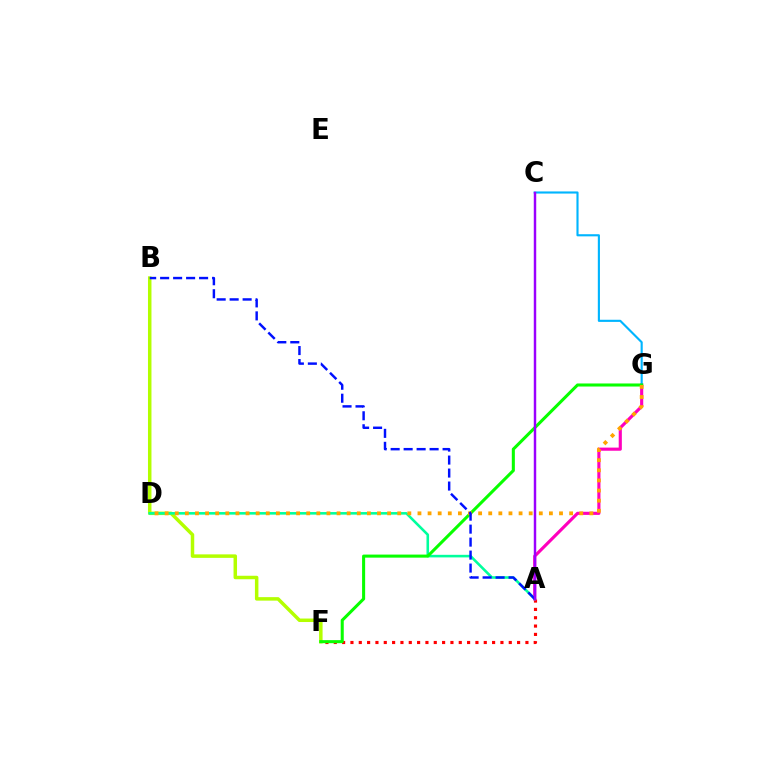{('A', 'F'): [{'color': '#ff0000', 'line_style': 'dotted', 'thickness': 2.26}], ('B', 'F'): [{'color': '#b3ff00', 'line_style': 'solid', 'thickness': 2.51}], ('A', 'G'): [{'color': '#ff00bd', 'line_style': 'solid', 'thickness': 2.26}], ('C', 'G'): [{'color': '#00b5ff', 'line_style': 'solid', 'thickness': 1.54}], ('A', 'D'): [{'color': '#00ff9d', 'line_style': 'solid', 'thickness': 1.86}], ('F', 'G'): [{'color': '#08ff00', 'line_style': 'solid', 'thickness': 2.2}], ('D', 'G'): [{'color': '#ffa500', 'line_style': 'dotted', 'thickness': 2.75}], ('A', 'B'): [{'color': '#0010ff', 'line_style': 'dashed', 'thickness': 1.76}], ('A', 'C'): [{'color': '#9b00ff', 'line_style': 'solid', 'thickness': 1.77}]}